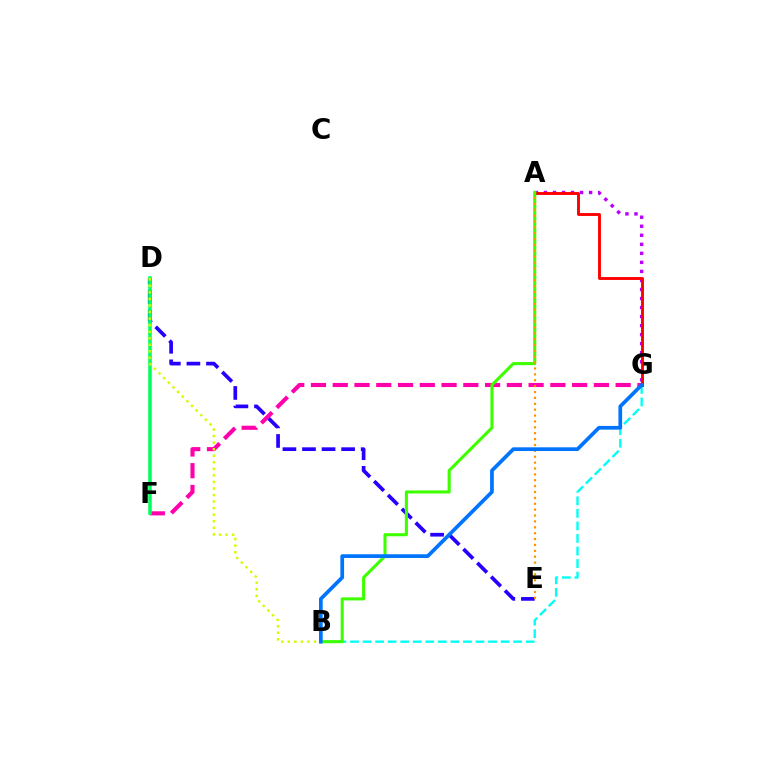{('F', 'G'): [{'color': '#ff00ac', 'line_style': 'dashed', 'thickness': 2.96}], ('B', 'G'): [{'color': '#00fff6', 'line_style': 'dashed', 'thickness': 1.7}, {'color': '#0074ff', 'line_style': 'solid', 'thickness': 2.67}], ('D', 'E'): [{'color': '#2500ff', 'line_style': 'dashed', 'thickness': 2.66}], ('A', 'G'): [{'color': '#b900ff', 'line_style': 'dotted', 'thickness': 2.45}, {'color': '#ff0000', 'line_style': 'solid', 'thickness': 2.09}], ('D', 'F'): [{'color': '#00ff5c', 'line_style': 'solid', 'thickness': 2.55}], ('A', 'B'): [{'color': '#3dff00', 'line_style': 'solid', 'thickness': 2.22}], ('A', 'E'): [{'color': '#ff9400', 'line_style': 'dotted', 'thickness': 1.6}], ('B', 'D'): [{'color': '#d1ff00', 'line_style': 'dotted', 'thickness': 1.78}]}